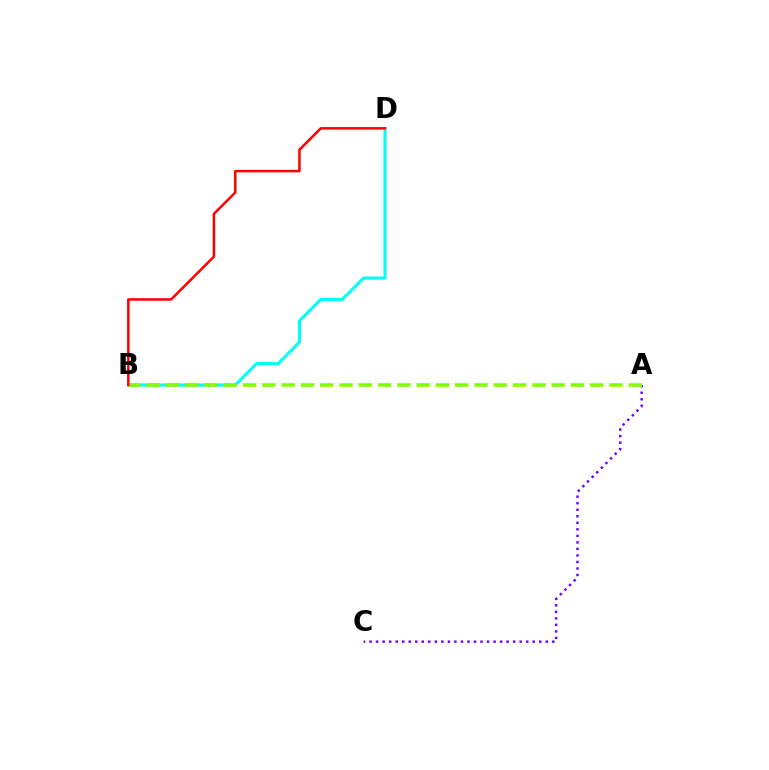{('A', 'C'): [{'color': '#7200ff', 'line_style': 'dotted', 'thickness': 1.77}], ('B', 'D'): [{'color': '#00fff6', 'line_style': 'solid', 'thickness': 2.22}, {'color': '#ff0000', 'line_style': 'solid', 'thickness': 1.81}], ('A', 'B'): [{'color': '#84ff00', 'line_style': 'dashed', 'thickness': 2.62}]}